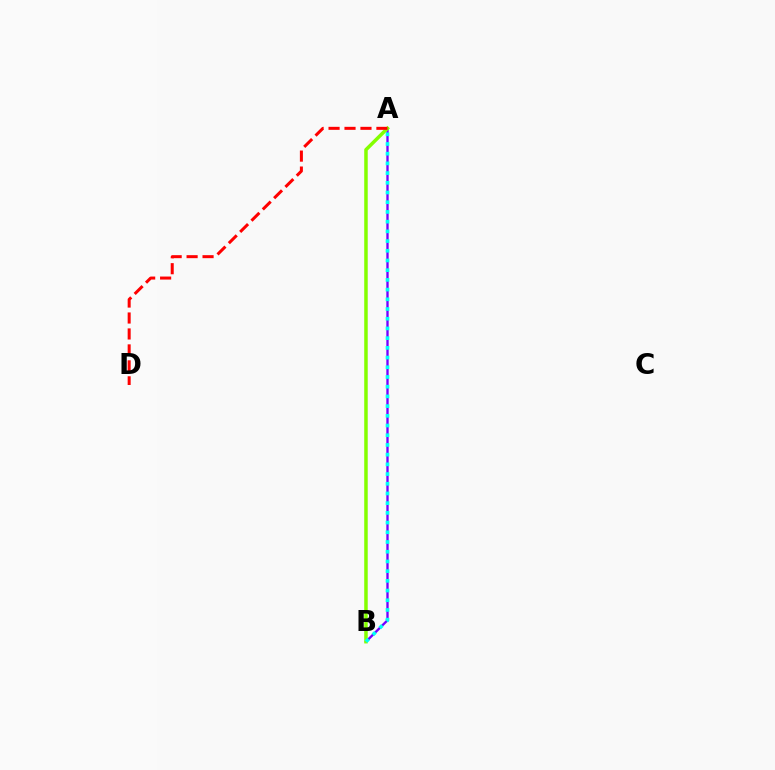{('A', 'B'): [{'color': '#7200ff', 'line_style': 'solid', 'thickness': 1.68}, {'color': '#84ff00', 'line_style': 'solid', 'thickness': 2.52}, {'color': '#00fff6', 'line_style': 'dotted', 'thickness': 2.64}], ('A', 'D'): [{'color': '#ff0000', 'line_style': 'dashed', 'thickness': 2.17}]}